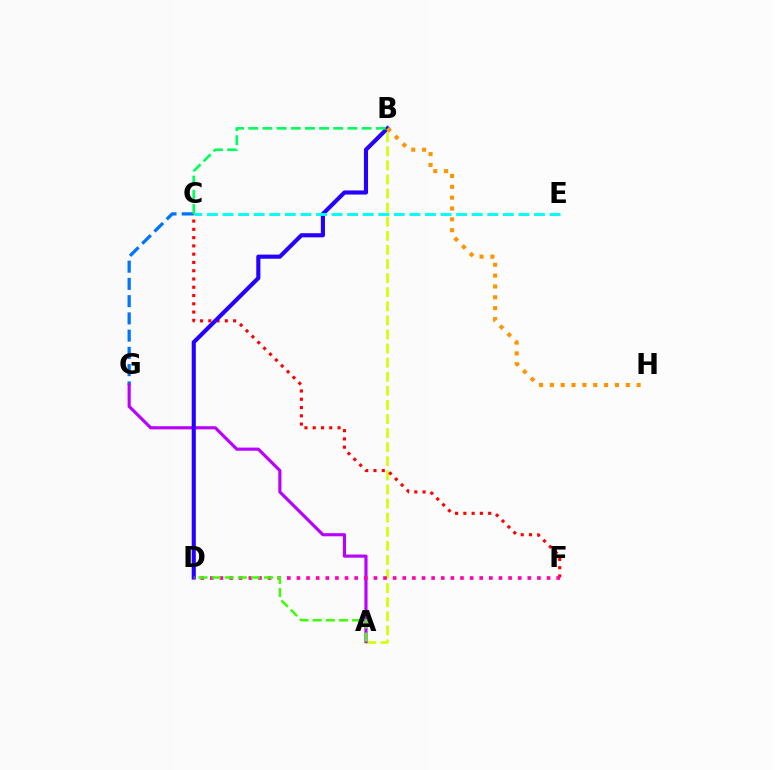{('C', 'G'): [{'color': '#0074ff', 'line_style': 'dashed', 'thickness': 2.34}], ('A', 'B'): [{'color': '#d1ff00', 'line_style': 'dashed', 'thickness': 1.91}], ('A', 'G'): [{'color': '#b900ff', 'line_style': 'solid', 'thickness': 2.26}], ('C', 'F'): [{'color': '#ff0000', 'line_style': 'dotted', 'thickness': 2.25}], ('B', 'D'): [{'color': '#2500ff', 'line_style': 'solid', 'thickness': 2.97}], ('C', 'E'): [{'color': '#00fff6', 'line_style': 'dashed', 'thickness': 2.12}], ('B', 'C'): [{'color': '#00ff5c', 'line_style': 'dashed', 'thickness': 1.92}], ('D', 'F'): [{'color': '#ff00ac', 'line_style': 'dotted', 'thickness': 2.61}], ('A', 'D'): [{'color': '#3dff00', 'line_style': 'dashed', 'thickness': 1.78}], ('B', 'H'): [{'color': '#ff9400', 'line_style': 'dotted', 'thickness': 2.95}]}